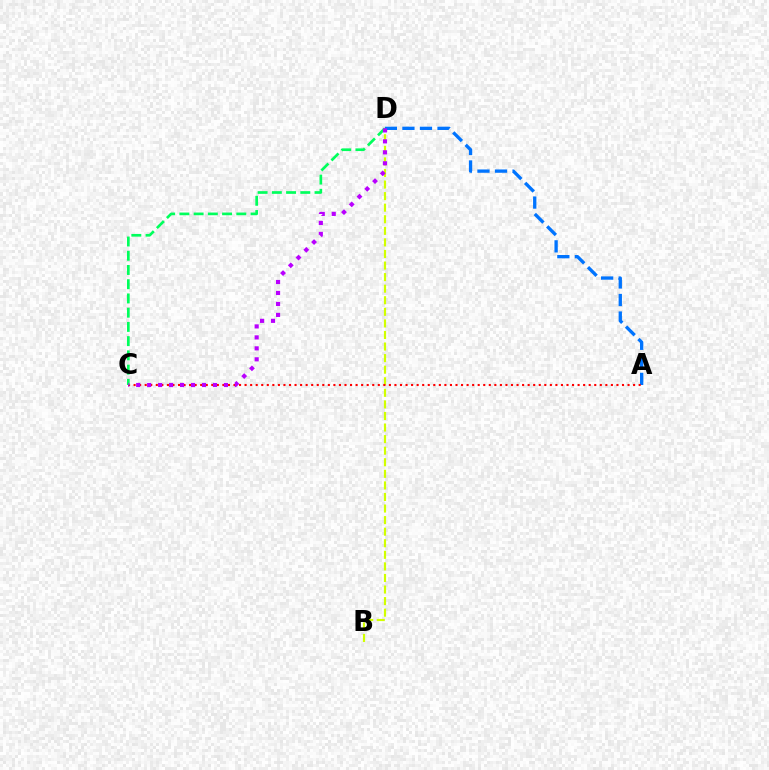{('B', 'D'): [{'color': '#d1ff00', 'line_style': 'dashed', 'thickness': 1.57}], ('A', 'D'): [{'color': '#0074ff', 'line_style': 'dashed', 'thickness': 2.38}], ('A', 'C'): [{'color': '#ff0000', 'line_style': 'dotted', 'thickness': 1.51}], ('C', 'D'): [{'color': '#00ff5c', 'line_style': 'dashed', 'thickness': 1.93}, {'color': '#b900ff', 'line_style': 'dotted', 'thickness': 2.98}]}